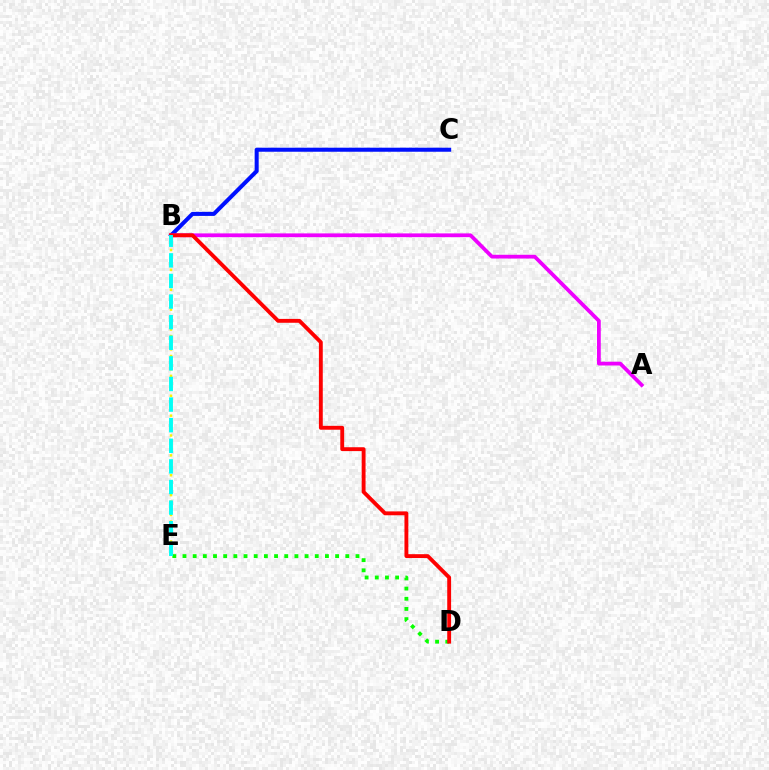{('B', 'C'): [{'color': '#0010ff', 'line_style': 'solid', 'thickness': 2.91}], ('A', 'B'): [{'color': '#ee00ff', 'line_style': 'solid', 'thickness': 2.71}], ('D', 'E'): [{'color': '#08ff00', 'line_style': 'dotted', 'thickness': 2.76}], ('B', 'D'): [{'color': '#ff0000', 'line_style': 'solid', 'thickness': 2.78}], ('B', 'E'): [{'color': '#fcf500', 'line_style': 'dotted', 'thickness': 1.8}, {'color': '#00fff6', 'line_style': 'dashed', 'thickness': 2.8}]}